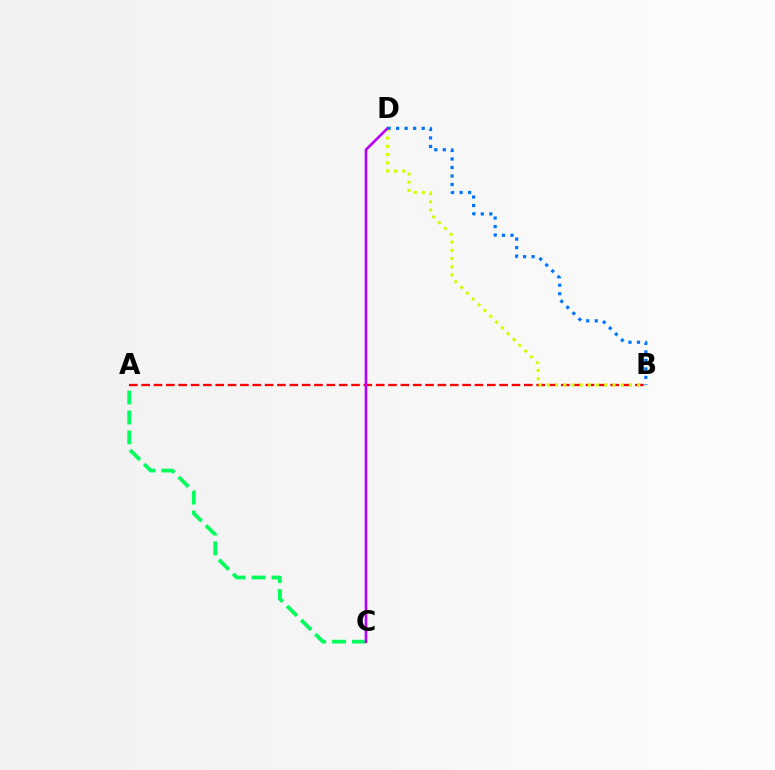{('A', 'B'): [{'color': '#ff0000', 'line_style': 'dashed', 'thickness': 1.68}], ('A', 'C'): [{'color': '#00ff5c', 'line_style': 'dashed', 'thickness': 2.71}], ('B', 'D'): [{'color': '#d1ff00', 'line_style': 'dotted', 'thickness': 2.23}, {'color': '#0074ff', 'line_style': 'dotted', 'thickness': 2.31}], ('C', 'D'): [{'color': '#b900ff', 'line_style': 'solid', 'thickness': 1.89}]}